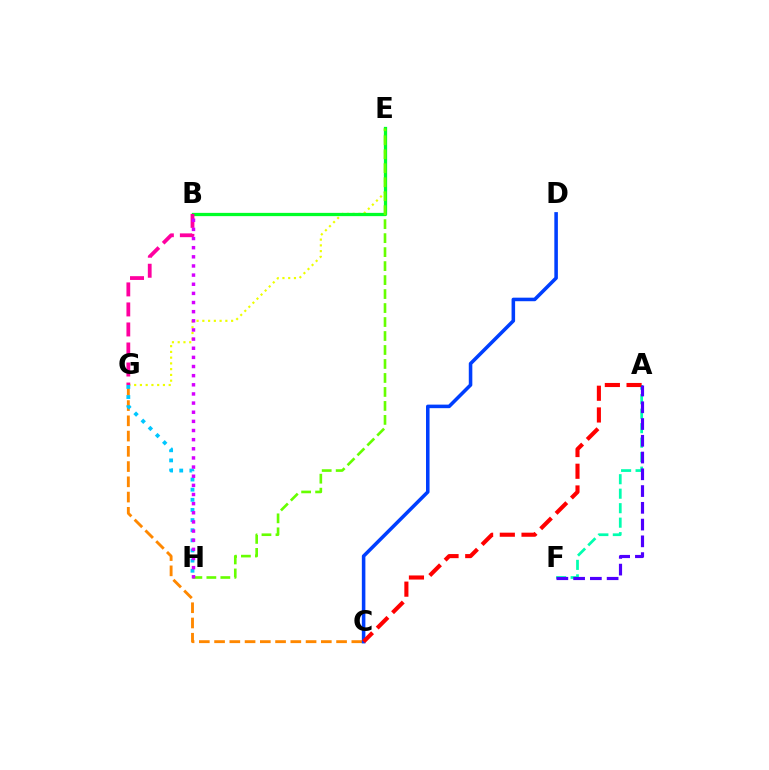{('E', 'G'): [{'color': '#eeff00', 'line_style': 'dotted', 'thickness': 1.56}], ('B', 'E'): [{'color': '#00ff27', 'line_style': 'solid', 'thickness': 2.34}], ('A', 'F'): [{'color': '#00ffaf', 'line_style': 'dashed', 'thickness': 1.97}, {'color': '#4f00ff', 'line_style': 'dashed', 'thickness': 2.28}], ('C', 'G'): [{'color': '#ff8800', 'line_style': 'dashed', 'thickness': 2.07}], ('E', 'H'): [{'color': '#66ff00', 'line_style': 'dashed', 'thickness': 1.9}], ('C', 'D'): [{'color': '#003fff', 'line_style': 'solid', 'thickness': 2.55}], ('G', 'H'): [{'color': '#00c7ff', 'line_style': 'dotted', 'thickness': 2.75}], ('A', 'C'): [{'color': '#ff0000', 'line_style': 'dashed', 'thickness': 2.95}], ('B', 'G'): [{'color': '#ff00a0', 'line_style': 'dashed', 'thickness': 2.72}], ('B', 'H'): [{'color': '#d600ff', 'line_style': 'dotted', 'thickness': 2.48}]}